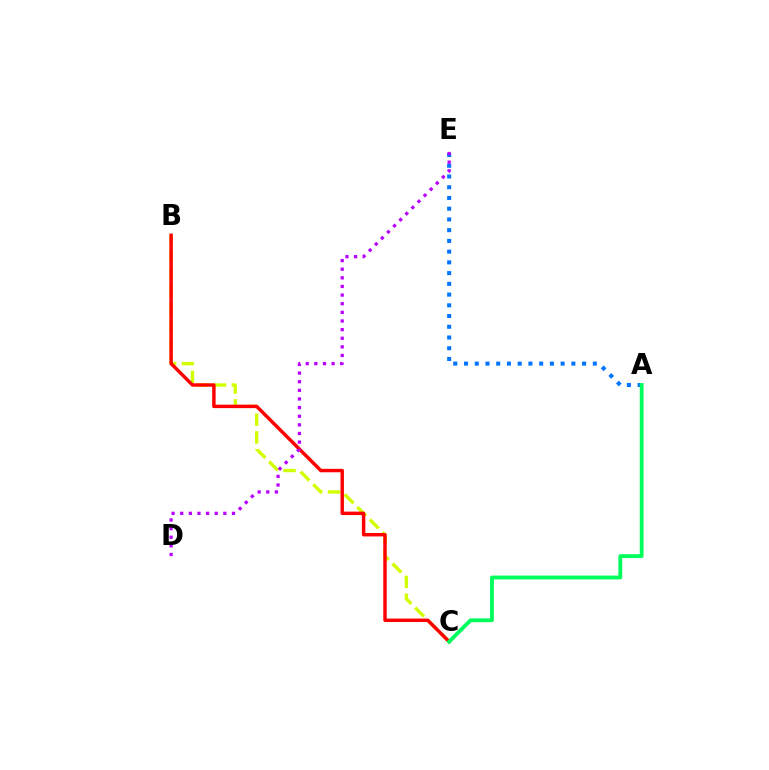{('B', 'C'): [{'color': '#d1ff00', 'line_style': 'dashed', 'thickness': 2.42}, {'color': '#ff0000', 'line_style': 'solid', 'thickness': 2.48}], ('A', 'E'): [{'color': '#0074ff', 'line_style': 'dotted', 'thickness': 2.92}], ('D', 'E'): [{'color': '#b900ff', 'line_style': 'dotted', 'thickness': 2.34}], ('A', 'C'): [{'color': '#00ff5c', 'line_style': 'solid', 'thickness': 2.75}]}